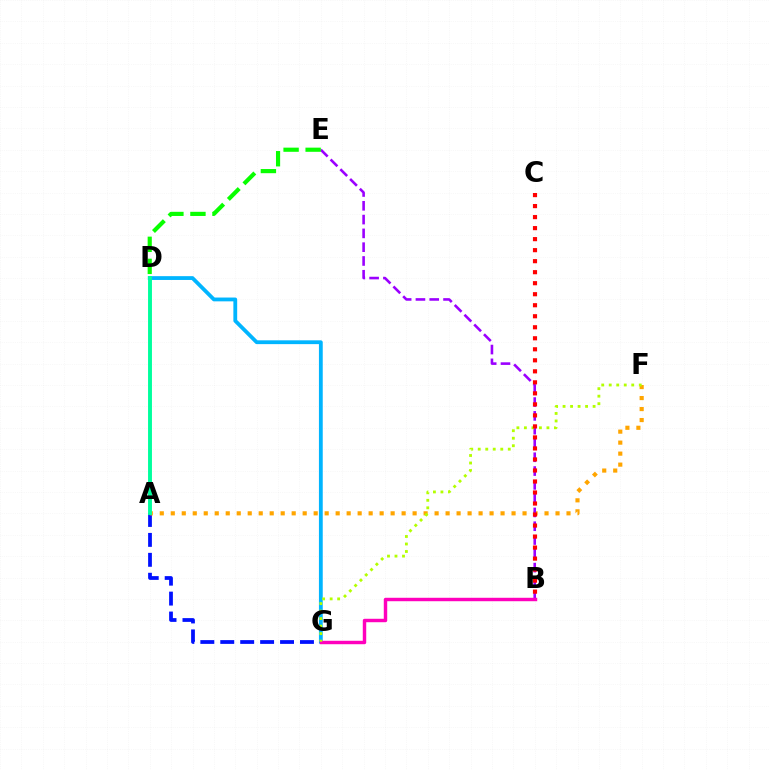{('D', 'G'): [{'color': '#00b5ff', 'line_style': 'solid', 'thickness': 2.74}], ('A', 'G'): [{'color': '#0010ff', 'line_style': 'dashed', 'thickness': 2.71}], ('A', 'F'): [{'color': '#ffa500', 'line_style': 'dotted', 'thickness': 2.99}], ('B', 'E'): [{'color': '#9b00ff', 'line_style': 'dashed', 'thickness': 1.87}], ('D', 'E'): [{'color': '#08ff00', 'line_style': 'dashed', 'thickness': 2.99}], ('B', 'G'): [{'color': '#ff00bd', 'line_style': 'solid', 'thickness': 2.47}], ('F', 'G'): [{'color': '#b3ff00', 'line_style': 'dotted', 'thickness': 2.04}], ('B', 'C'): [{'color': '#ff0000', 'line_style': 'dotted', 'thickness': 2.99}], ('A', 'D'): [{'color': '#00ff9d', 'line_style': 'solid', 'thickness': 2.81}]}